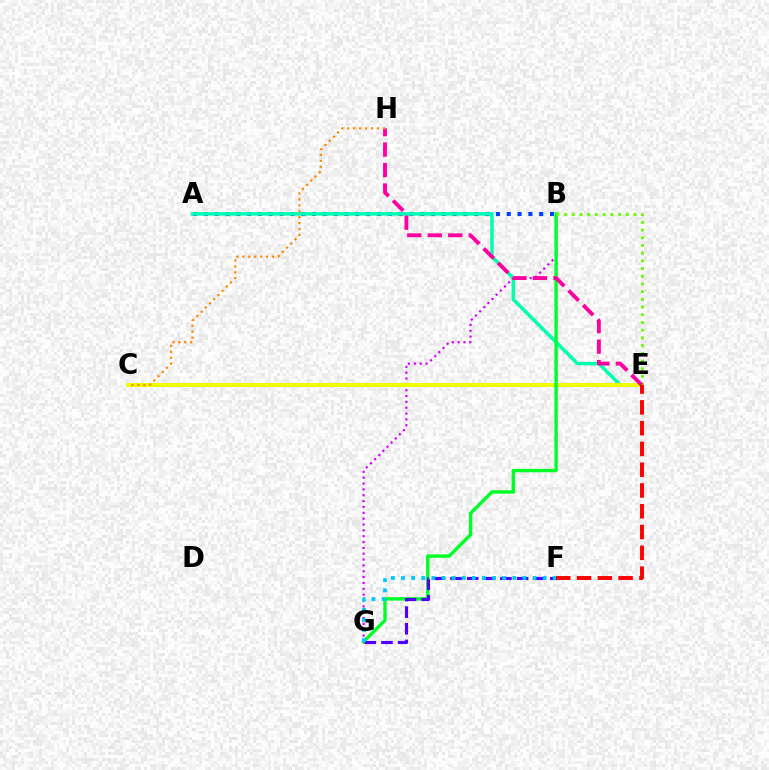{('B', 'G'): [{'color': '#d600ff', 'line_style': 'dotted', 'thickness': 1.59}, {'color': '#00ff27', 'line_style': 'solid', 'thickness': 2.43}], ('A', 'B'): [{'color': '#003fff', 'line_style': 'dotted', 'thickness': 2.94}], ('A', 'E'): [{'color': '#00ffaf', 'line_style': 'solid', 'thickness': 2.52}], ('C', 'E'): [{'color': '#eeff00', 'line_style': 'solid', 'thickness': 2.88}], ('B', 'E'): [{'color': '#66ff00', 'line_style': 'dotted', 'thickness': 2.09}], ('E', 'H'): [{'color': '#ff00a0', 'line_style': 'dashed', 'thickness': 2.78}], ('E', 'F'): [{'color': '#ff0000', 'line_style': 'dashed', 'thickness': 2.82}], ('F', 'G'): [{'color': '#4f00ff', 'line_style': 'dashed', 'thickness': 2.26}, {'color': '#00c7ff', 'line_style': 'dotted', 'thickness': 2.75}], ('C', 'H'): [{'color': '#ff8800', 'line_style': 'dotted', 'thickness': 1.61}]}